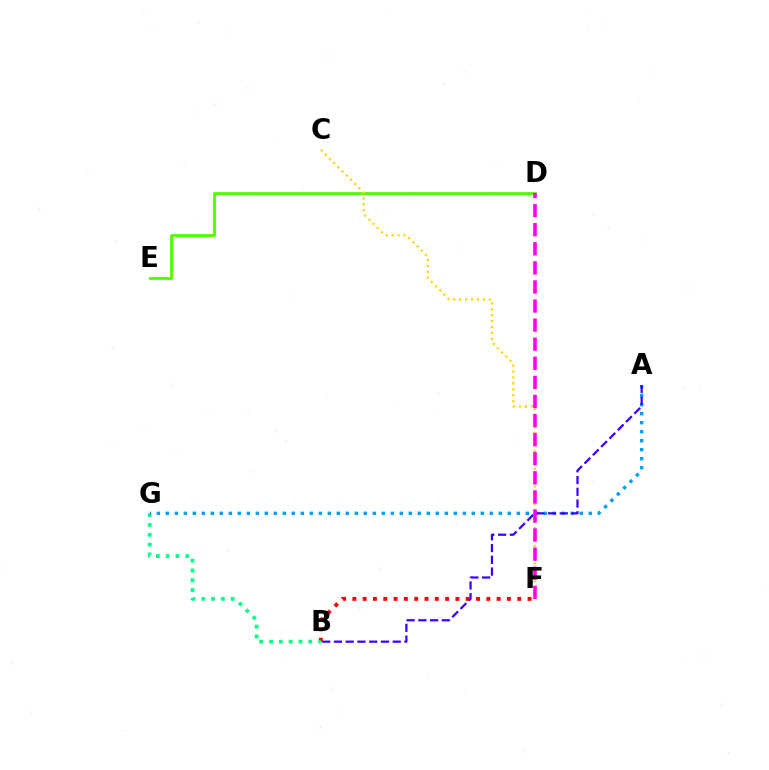{('D', 'E'): [{'color': '#4fff00', 'line_style': 'solid', 'thickness': 2.0}], ('B', 'F'): [{'color': '#ff0000', 'line_style': 'dotted', 'thickness': 2.8}], ('B', 'G'): [{'color': '#00ff86', 'line_style': 'dotted', 'thickness': 2.66}], ('A', 'G'): [{'color': '#009eff', 'line_style': 'dotted', 'thickness': 2.44}], ('A', 'B'): [{'color': '#3700ff', 'line_style': 'dashed', 'thickness': 1.6}], ('C', 'F'): [{'color': '#ffd500', 'line_style': 'dotted', 'thickness': 1.61}], ('D', 'F'): [{'color': '#ff00ed', 'line_style': 'dashed', 'thickness': 2.59}]}